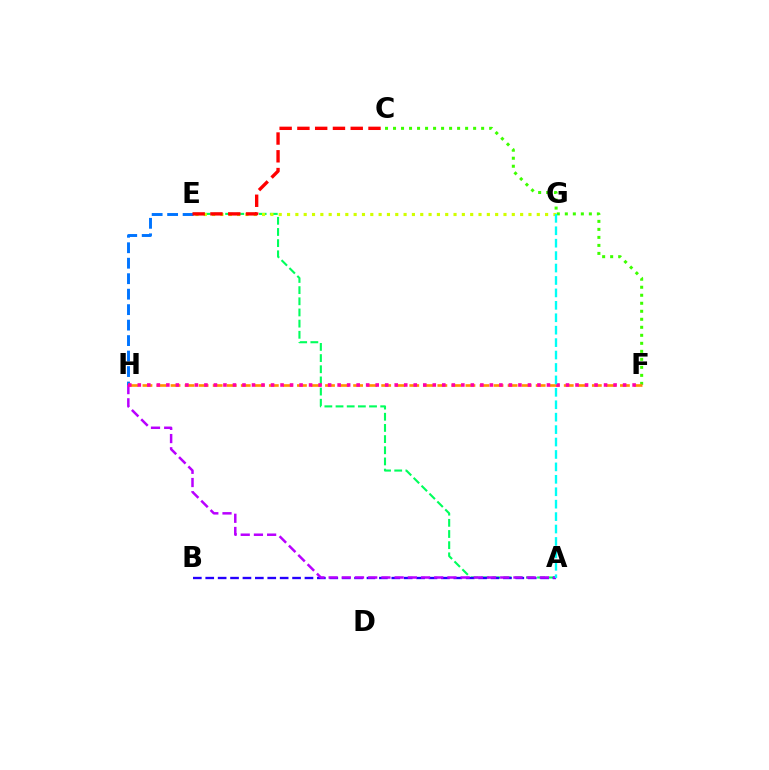{('C', 'F'): [{'color': '#3dff00', 'line_style': 'dotted', 'thickness': 2.18}], ('A', 'E'): [{'color': '#00ff5c', 'line_style': 'dashed', 'thickness': 1.52}], ('E', 'H'): [{'color': '#0074ff', 'line_style': 'dashed', 'thickness': 2.1}], ('E', 'G'): [{'color': '#d1ff00', 'line_style': 'dotted', 'thickness': 2.26}], ('A', 'B'): [{'color': '#2500ff', 'line_style': 'dashed', 'thickness': 1.69}], ('F', 'H'): [{'color': '#ff9400', 'line_style': 'dashed', 'thickness': 1.91}, {'color': '#ff00ac', 'line_style': 'dotted', 'thickness': 2.59}], ('C', 'E'): [{'color': '#ff0000', 'line_style': 'dashed', 'thickness': 2.41}], ('A', 'H'): [{'color': '#b900ff', 'line_style': 'dashed', 'thickness': 1.79}], ('A', 'G'): [{'color': '#00fff6', 'line_style': 'dashed', 'thickness': 1.69}]}